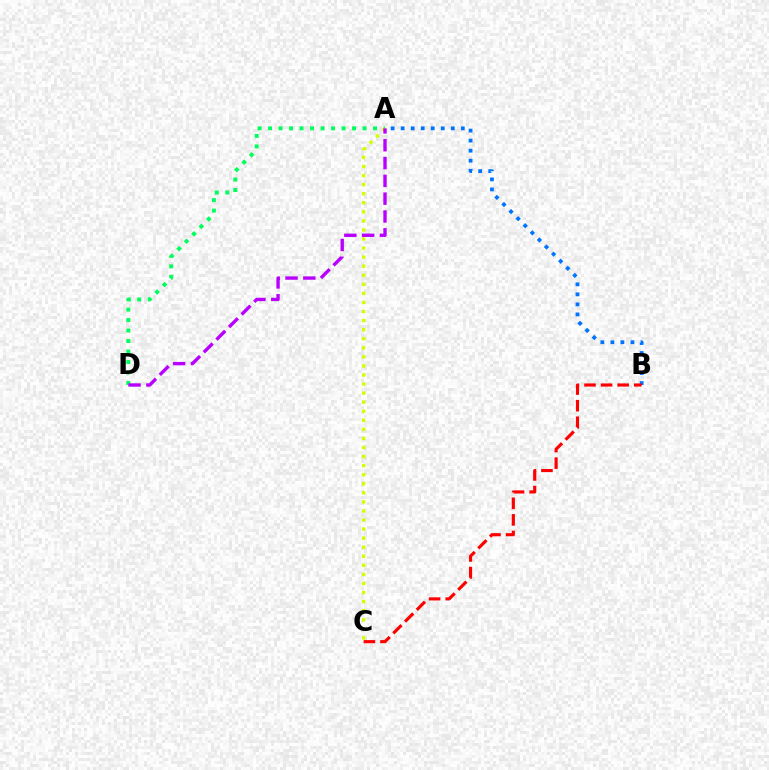{('A', 'D'): [{'color': '#00ff5c', 'line_style': 'dotted', 'thickness': 2.85}, {'color': '#b900ff', 'line_style': 'dashed', 'thickness': 2.42}], ('A', 'B'): [{'color': '#0074ff', 'line_style': 'dotted', 'thickness': 2.72}], ('A', 'C'): [{'color': '#d1ff00', 'line_style': 'dotted', 'thickness': 2.46}], ('B', 'C'): [{'color': '#ff0000', 'line_style': 'dashed', 'thickness': 2.25}]}